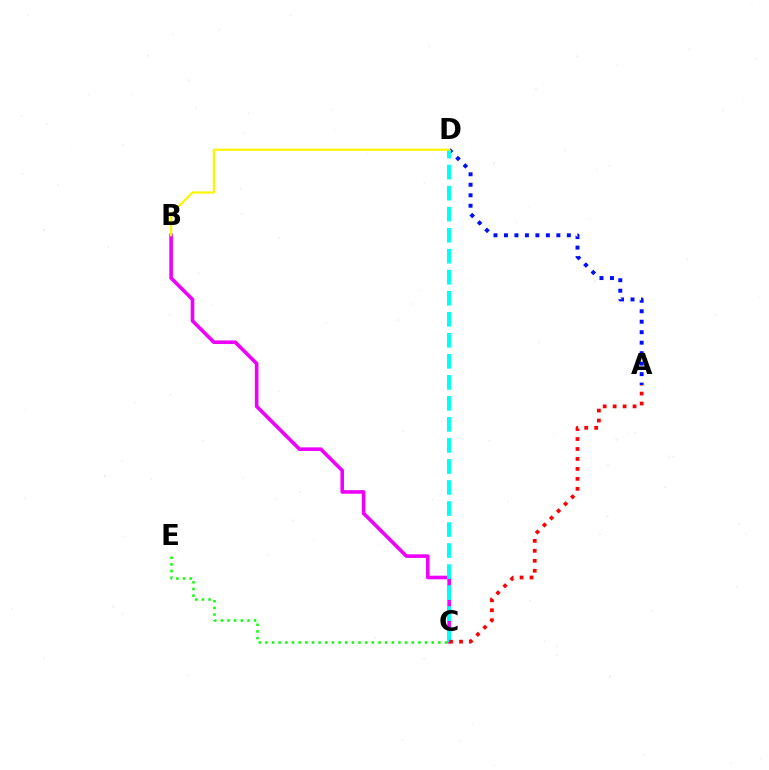{('B', 'C'): [{'color': '#ee00ff', 'line_style': 'solid', 'thickness': 2.6}], ('A', 'D'): [{'color': '#0010ff', 'line_style': 'dotted', 'thickness': 2.85}], ('C', 'D'): [{'color': '#00fff6', 'line_style': 'dashed', 'thickness': 2.86}], ('B', 'D'): [{'color': '#fcf500', 'line_style': 'solid', 'thickness': 1.59}], ('C', 'E'): [{'color': '#08ff00', 'line_style': 'dotted', 'thickness': 1.81}], ('A', 'C'): [{'color': '#ff0000', 'line_style': 'dotted', 'thickness': 2.71}]}